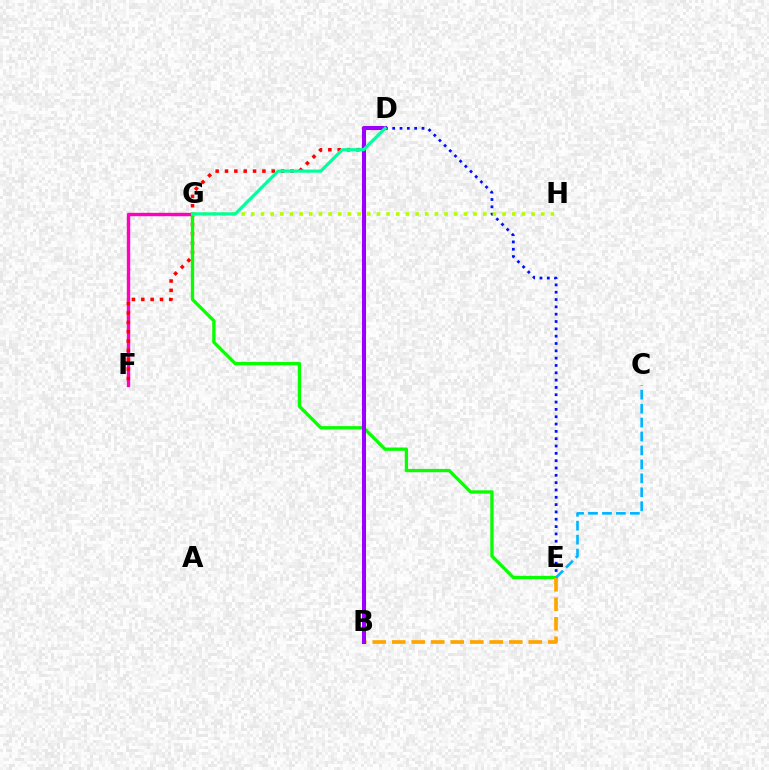{('D', 'E'): [{'color': '#0010ff', 'line_style': 'dotted', 'thickness': 1.99}], ('F', 'G'): [{'color': '#ff00bd', 'line_style': 'solid', 'thickness': 2.44}], ('D', 'F'): [{'color': '#ff0000', 'line_style': 'dotted', 'thickness': 2.54}], ('E', 'G'): [{'color': '#08ff00', 'line_style': 'solid', 'thickness': 2.38}], ('B', 'E'): [{'color': '#ffa500', 'line_style': 'dashed', 'thickness': 2.65}], ('B', 'D'): [{'color': '#9b00ff', 'line_style': 'solid', 'thickness': 2.92}], ('G', 'H'): [{'color': '#b3ff00', 'line_style': 'dotted', 'thickness': 2.63}], ('D', 'G'): [{'color': '#00ff9d', 'line_style': 'solid', 'thickness': 2.28}], ('C', 'E'): [{'color': '#00b5ff', 'line_style': 'dashed', 'thickness': 1.89}]}